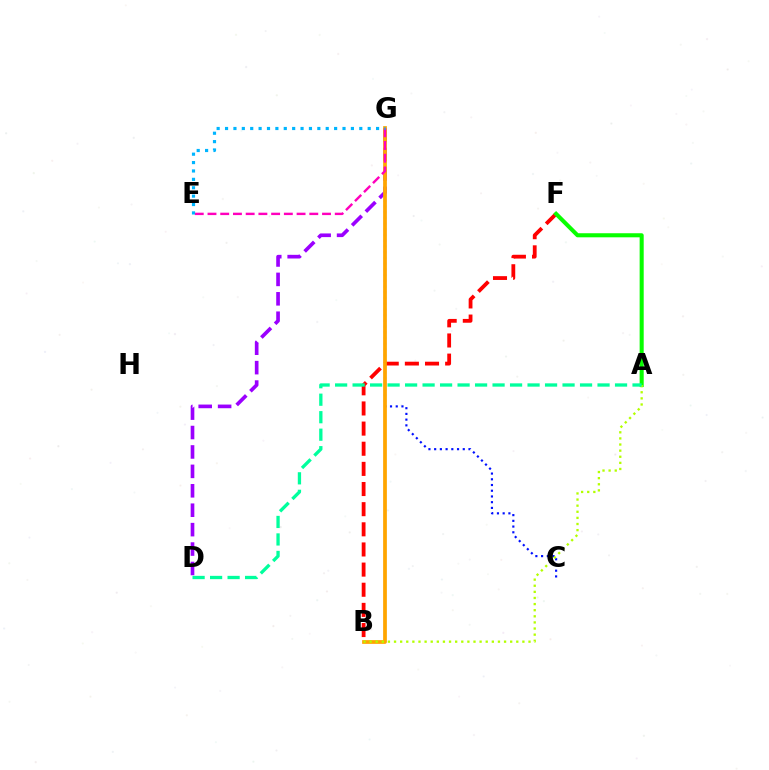{('B', 'F'): [{'color': '#ff0000', 'line_style': 'dashed', 'thickness': 2.74}], ('C', 'G'): [{'color': '#0010ff', 'line_style': 'dotted', 'thickness': 1.55}], ('A', 'F'): [{'color': '#08ff00', 'line_style': 'solid', 'thickness': 2.93}], ('D', 'G'): [{'color': '#9b00ff', 'line_style': 'dashed', 'thickness': 2.64}], ('B', 'G'): [{'color': '#ffa500', 'line_style': 'solid', 'thickness': 2.7}], ('A', 'B'): [{'color': '#b3ff00', 'line_style': 'dotted', 'thickness': 1.66}], ('E', 'G'): [{'color': '#ff00bd', 'line_style': 'dashed', 'thickness': 1.73}, {'color': '#00b5ff', 'line_style': 'dotted', 'thickness': 2.28}], ('A', 'D'): [{'color': '#00ff9d', 'line_style': 'dashed', 'thickness': 2.38}]}